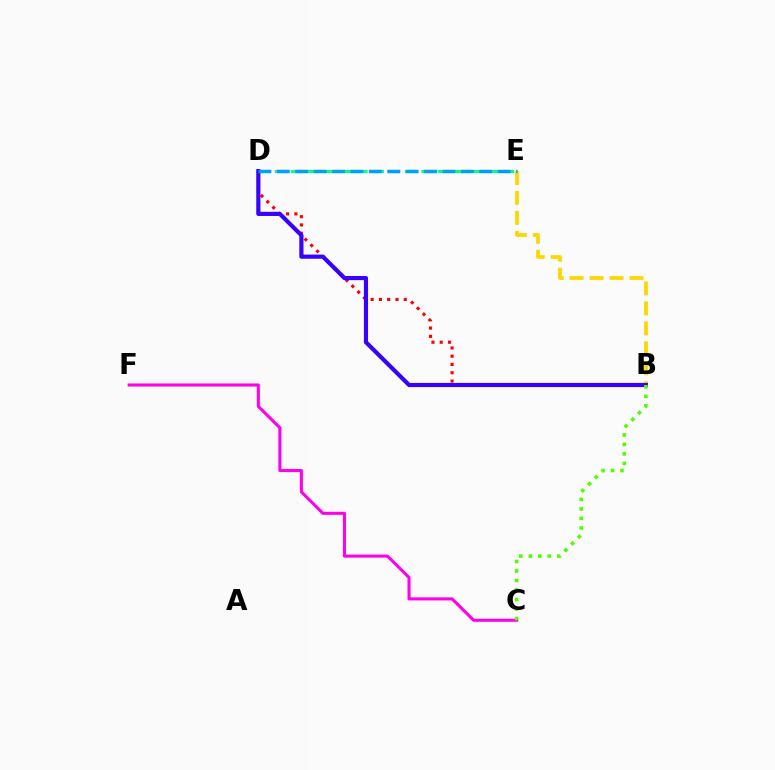{('C', 'F'): [{'color': '#ff00ed', 'line_style': 'solid', 'thickness': 2.21}], ('D', 'E'): [{'color': '#00ff86', 'line_style': 'dashed', 'thickness': 2.21}, {'color': '#009eff', 'line_style': 'dashed', 'thickness': 2.5}], ('B', 'D'): [{'color': '#ff0000', 'line_style': 'dotted', 'thickness': 2.25}, {'color': '#3700ff', 'line_style': 'solid', 'thickness': 2.99}], ('B', 'E'): [{'color': '#ffd500', 'line_style': 'dashed', 'thickness': 2.71}], ('B', 'C'): [{'color': '#4fff00', 'line_style': 'dotted', 'thickness': 2.58}]}